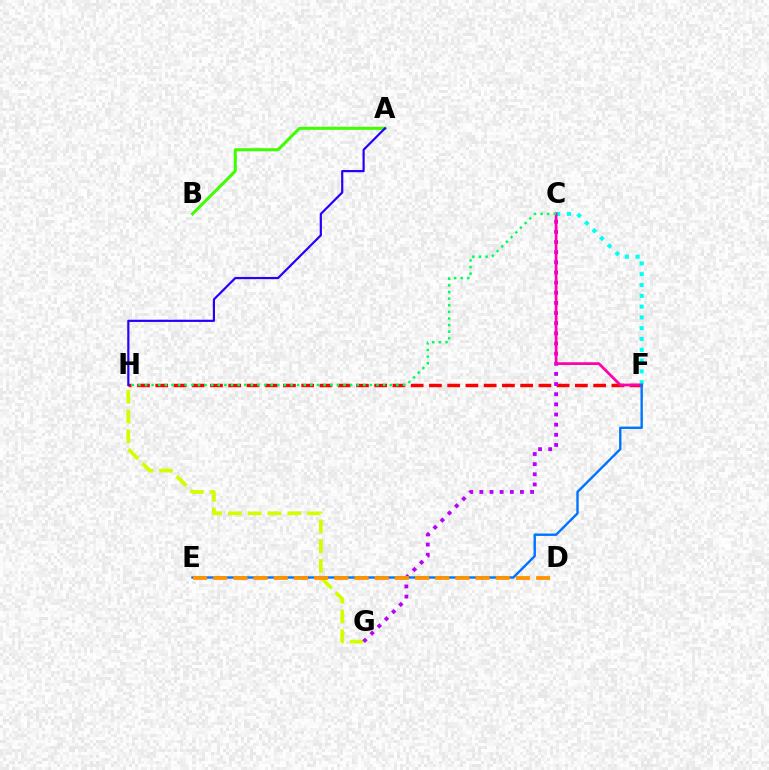{('A', 'B'): [{'color': '#3dff00', 'line_style': 'solid', 'thickness': 2.17}], ('F', 'H'): [{'color': '#ff0000', 'line_style': 'dashed', 'thickness': 2.48}], ('G', 'H'): [{'color': '#d1ff00', 'line_style': 'dashed', 'thickness': 2.69}], ('C', 'G'): [{'color': '#b900ff', 'line_style': 'dotted', 'thickness': 2.76}], ('C', 'F'): [{'color': '#00fff6', 'line_style': 'dotted', 'thickness': 2.93}, {'color': '#ff00ac', 'line_style': 'solid', 'thickness': 1.96}], ('A', 'H'): [{'color': '#2500ff', 'line_style': 'solid', 'thickness': 1.57}], ('E', 'F'): [{'color': '#0074ff', 'line_style': 'solid', 'thickness': 1.72}], ('D', 'E'): [{'color': '#ff9400', 'line_style': 'dashed', 'thickness': 2.74}], ('C', 'H'): [{'color': '#00ff5c', 'line_style': 'dotted', 'thickness': 1.8}]}